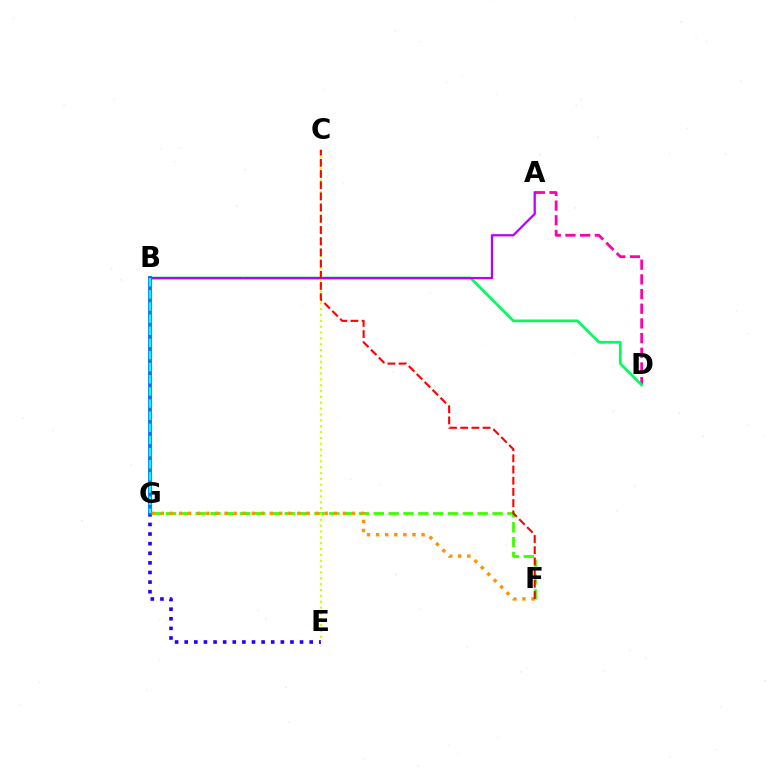{('A', 'D'): [{'color': '#ff00ac', 'line_style': 'dashed', 'thickness': 1.99}], ('F', 'G'): [{'color': '#3dff00', 'line_style': 'dashed', 'thickness': 2.02}, {'color': '#ff9400', 'line_style': 'dotted', 'thickness': 2.47}], ('B', 'D'): [{'color': '#00ff5c', 'line_style': 'solid', 'thickness': 1.96}], ('E', 'G'): [{'color': '#2500ff', 'line_style': 'dotted', 'thickness': 2.61}], ('C', 'E'): [{'color': '#d1ff00', 'line_style': 'dotted', 'thickness': 1.59}], ('B', 'G'): [{'color': '#0074ff', 'line_style': 'solid', 'thickness': 2.76}, {'color': '#00fff6', 'line_style': 'dashed', 'thickness': 1.65}], ('A', 'B'): [{'color': '#b900ff', 'line_style': 'solid', 'thickness': 1.62}], ('C', 'F'): [{'color': '#ff0000', 'line_style': 'dashed', 'thickness': 1.52}]}